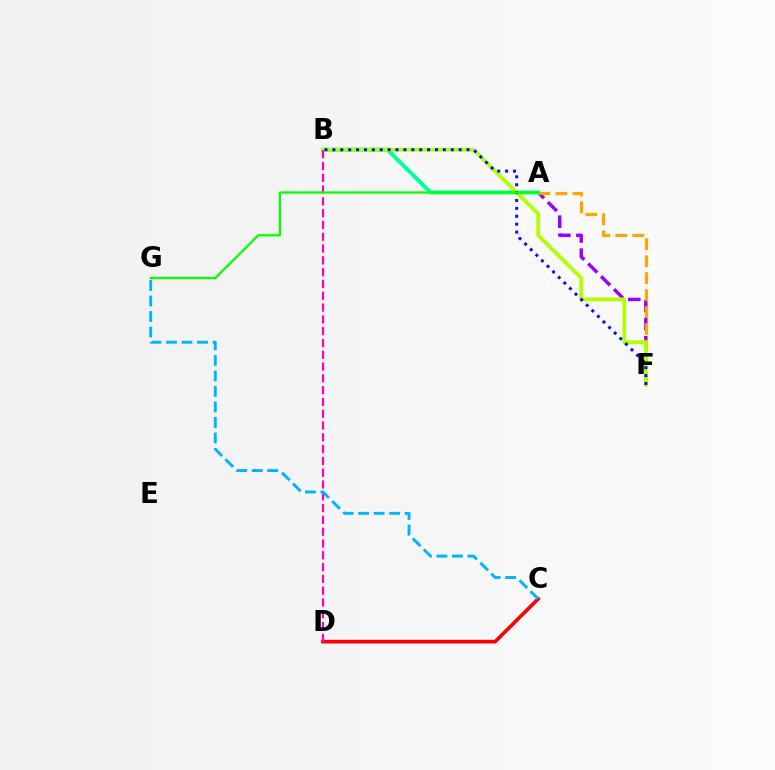{('A', 'F'): [{'color': '#9b00ff', 'line_style': 'dashed', 'thickness': 2.47}, {'color': '#ffa500', 'line_style': 'dashed', 'thickness': 2.31}], ('C', 'D'): [{'color': '#ff0000', 'line_style': 'solid', 'thickness': 2.63}], ('A', 'B'): [{'color': '#00ff9d', 'line_style': 'solid', 'thickness': 2.85}], ('B', 'F'): [{'color': '#b3ff00', 'line_style': 'solid', 'thickness': 2.73}, {'color': '#0010ff', 'line_style': 'dotted', 'thickness': 2.14}], ('B', 'D'): [{'color': '#ff00bd', 'line_style': 'dashed', 'thickness': 1.6}], ('A', 'G'): [{'color': '#08ff00', 'line_style': 'solid', 'thickness': 1.65}], ('C', 'G'): [{'color': '#00b5ff', 'line_style': 'dashed', 'thickness': 2.11}]}